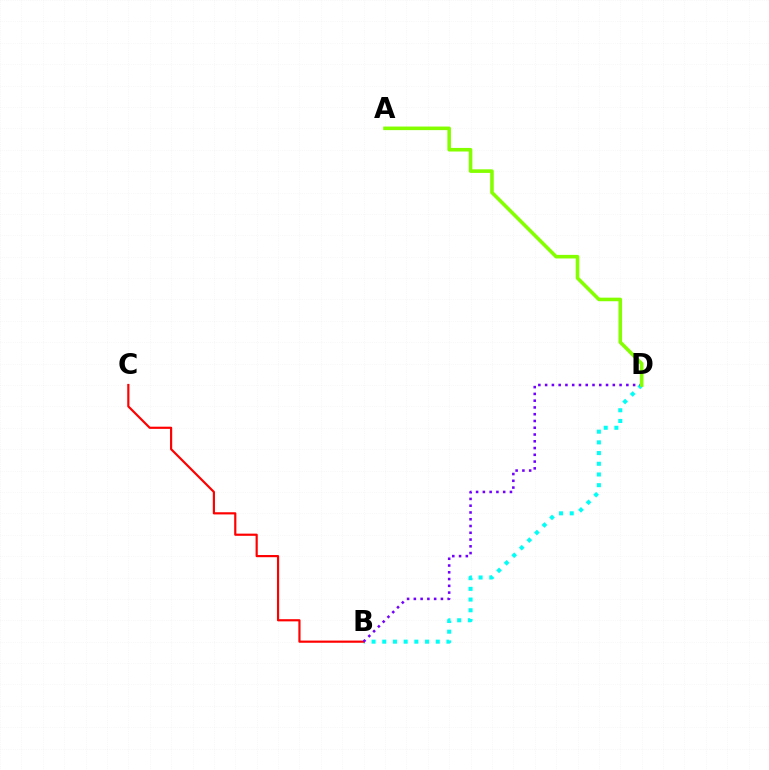{('B', 'D'): [{'color': '#00fff6', 'line_style': 'dotted', 'thickness': 2.91}, {'color': '#7200ff', 'line_style': 'dotted', 'thickness': 1.84}], ('B', 'C'): [{'color': '#ff0000', 'line_style': 'solid', 'thickness': 1.57}], ('A', 'D'): [{'color': '#84ff00', 'line_style': 'solid', 'thickness': 2.58}]}